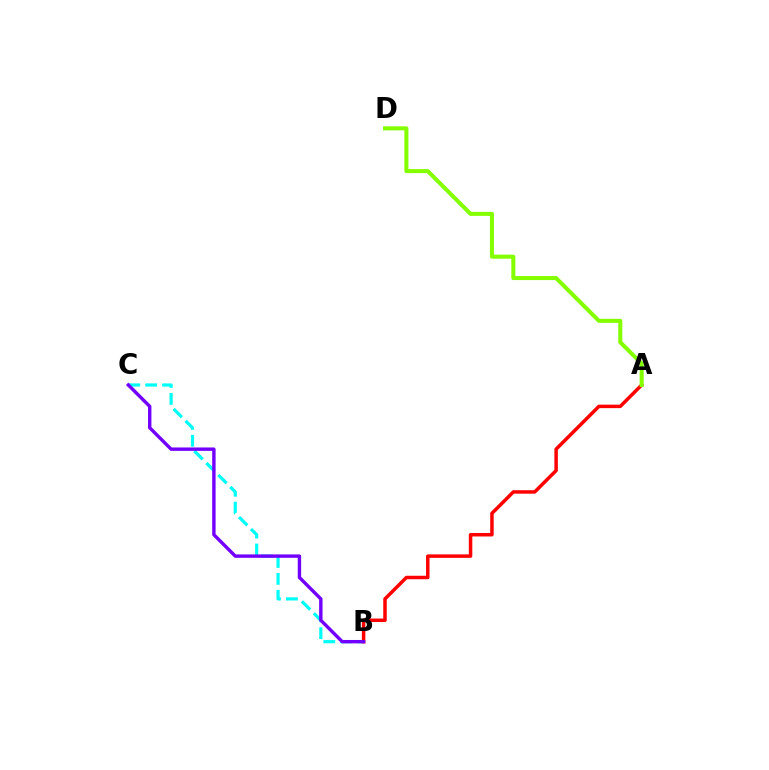{('B', 'C'): [{'color': '#00fff6', 'line_style': 'dashed', 'thickness': 2.3}, {'color': '#7200ff', 'line_style': 'solid', 'thickness': 2.45}], ('A', 'B'): [{'color': '#ff0000', 'line_style': 'solid', 'thickness': 2.51}], ('A', 'D'): [{'color': '#84ff00', 'line_style': 'solid', 'thickness': 2.91}]}